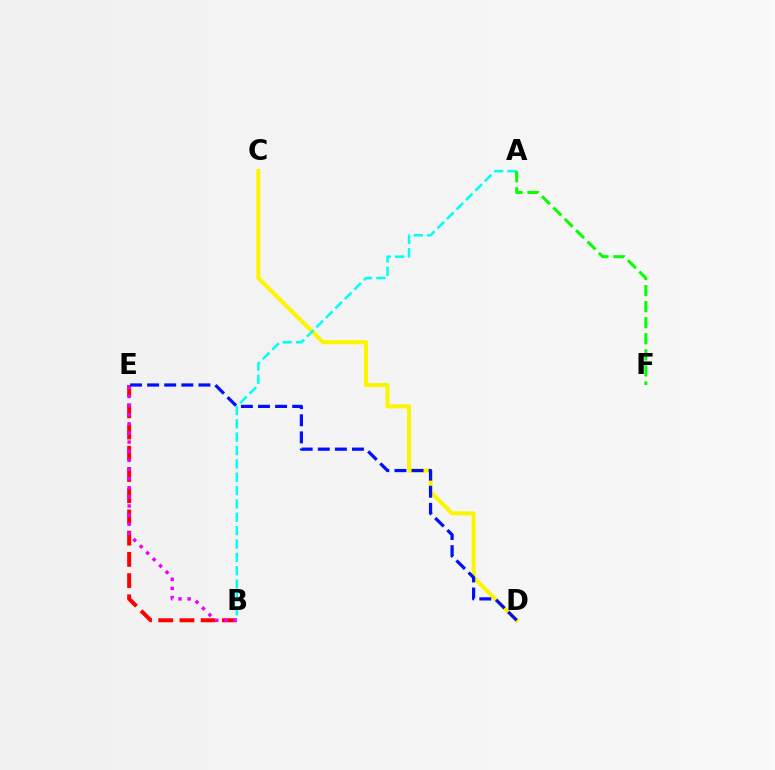{('C', 'D'): [{'color': '#fcf500', 'line_style': 'solid', 'thickness': 2.93}], ('B', 'E'): [{'color': '#ff0000', 'line_style': 'dashed', 'thickness': 2.88}, {'color': '#ee00ff', 'line_style': 'dotted', 'thickness': 2.48}], ('D', 'E'): [{'color': '#0010ff', 'line_style': 'dashed', 'thickness': 2.32}], ('A', 'B'): [{'color': '#00fff6', 'line_style': 'dashed', 'thickness': 1.81}], ('A', 'F'): [{'color': '#08ff00', 'line_style': 'dashed', 'thickness': 2.18}]}